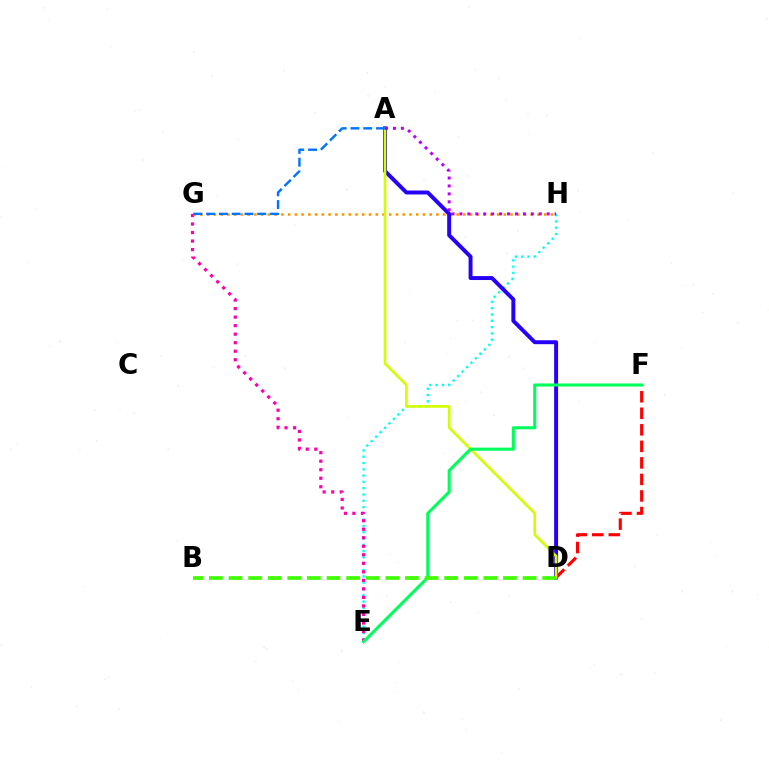{('E', 'H'): [{'color': '#00fff6', 'line_style': 'dotted', 'thickness': 1.71}], ('E', 'G'): [{'color': '#ff00ac', 'line_style': 'dotted', 'thickness': 2.32}], ('G', 'H'): [{'color': '#ff9400', 'line_style': 'dotted', 'thickness': 1.83}], ('D', 'F'): [{'color': '#ff0000', 'line_style': 'dashed', 'thickness': 2.25}], ('A', 'D'): [{'color': '#2500ff', 'line_style': 'solid', 'thickness': 2.84}, {'color': '#d1ff00', 'line_style': 'solid', 'thickness': 1.9}], ('E', 'F'): [{'color': '#00ff5c', 'line_style': 'solid', 'thickness': 2.21}], ('A', 'G'): [{'color': '#0074ff', 'line_style': 'dashed', 'thickness': 1.74}], ('A', 'H'): [{'color': '#b900ff', 'line_style': 'dotted', 'thickness': 2.16}], ('B', 'D'): [{'color': '#3dff00', 'line_style': 'dashed', 'thickness': 2.66}]}